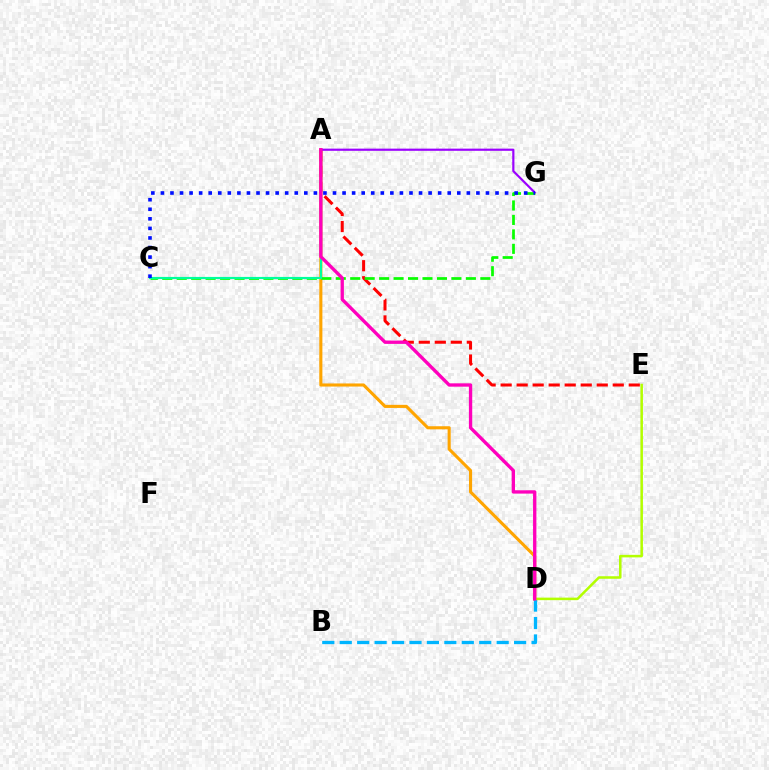{('A', 'E'): [{'color': '#ff0000', 'line_style': 'dashed', 'thickness': 2.18}], ('A', 'D'): [{'color': '#ffa500', 'line_style': 'solid', 'thickness': 2.23}, {'color': '#ff00bd', 'line_style': 'solid', 'thickness': 2.4}], ('B', 'D'): [{'color': '#00b5ff', 'line_style': 'dashed', 'thickness': 2.37}], ('C', 'G'): [{'color': '#08ff00', 'line_style': 'dashed', 'thickness': 1.96}, {'color': '#0010ff', 'line_style': 'dotted', 'thickness': 2.6}], ('D', 'E'): [{'color': '#b3ff00', 'line_style': 'solid', 'thickness': 1.82}], ('A', 'C'): [{'color': '#00ff9d', 'line_style': 'solid', 'thickness': 1.56}], ('A', 'G'): [{'color': '#9b00ff', 'line_style': 'solid', 'thickness': 1.57}]}